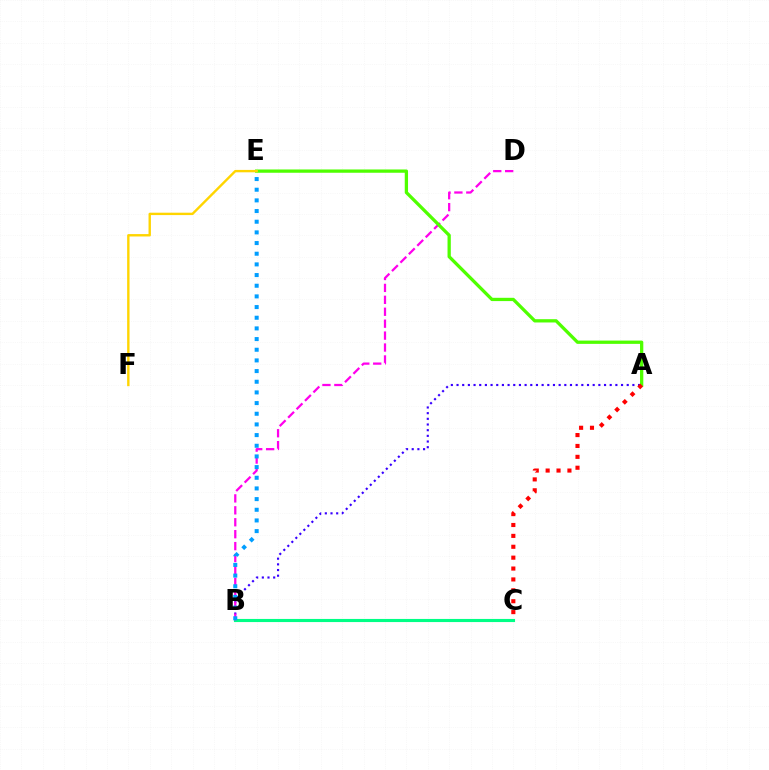{('A', 'B'): [{'color': '#3700ff', 'line_style': 'dotted', 'thickness': 1.54}], ('B', 'C'): [{'color': '#00ff86', 'line_style': 'solid', 'thickness': 2.24}], ('B', 'D'): [{'color': '#ff00ed', 'line_style': 'dashed', 'thickness': 1.62}], ('A', 'E'): [{'color': '#4fff00', 'line_style': 'solid', 'thickness': 2.36}], ('B', 'E'): [{'color': '#009eff', 'line_style': 'dotted', 'thickness': 2.9}], ('E', 'F'): [{'color': '#ffd500', 'line_style': 'solid', 'thickness': 1.72}], ('A', 'C'): [{'color': '#ff0000', 'line_style': 'dotted', 'thickness': 2.96}]}